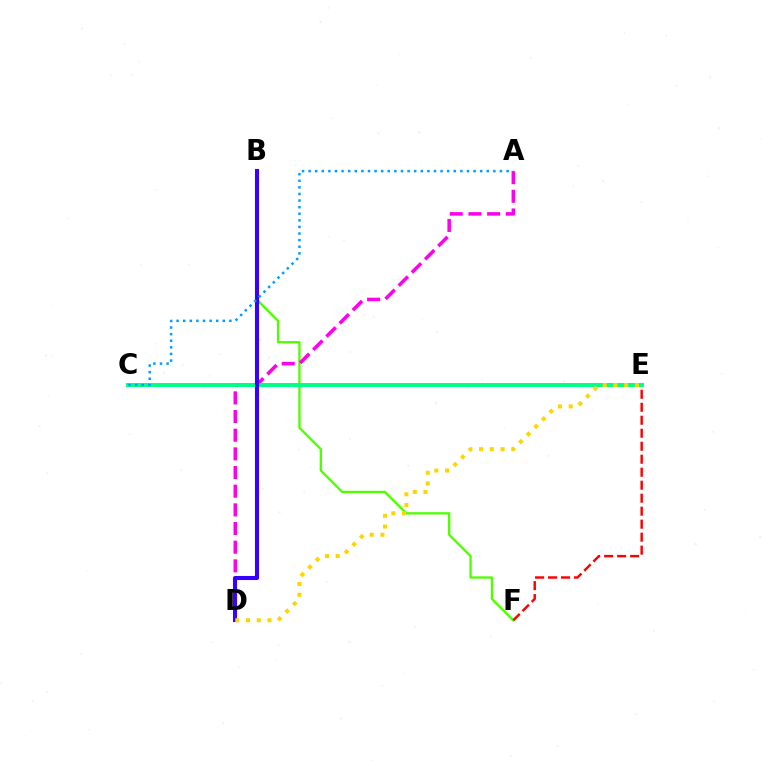{('B', 'F'): [{'color': '#4fff00', 'line_style': 'solid', 'thickness': 1.67}], ('E', 'F'): [{'color': '#ff0000', 'line_style': 'dashed', 'thickness': 1.76}], ('A', 'D'): [{'color': '#ff00ed', 'line_style': 'dashed', 'thickness': 2.54}], ('C', 'E'): [{'color': '#00ff86', 'line_style': 'solid', 'thickness': 2.86}], ('B', 'D'): [{'color': '#3700ff', 'line_style': 'solid', 'thickness': 2.93}], ('A', 'C'): [{'color': '#009eff', 'line_style': 'dotted', 'thickness': 1.79}], ('D', 'E'): [{'color': '#ffd500', 'line_style': 'dotted', 'thickness': 2.91}]}